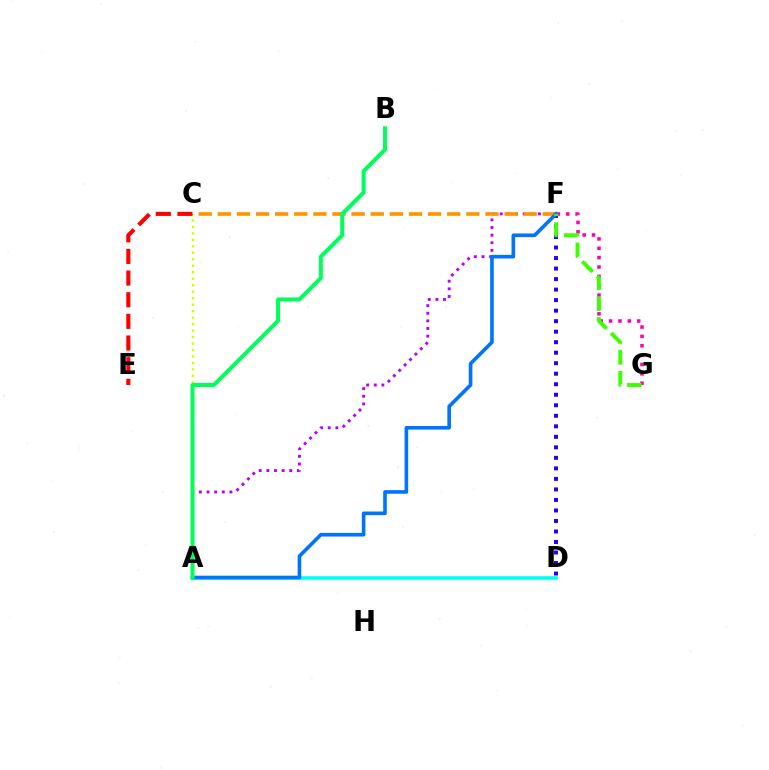{('F', 'G'): [{'color': '#ff00ac', 'line_style': 'dotted', 'thickness': 2.54}, {'color': '#3dff00', 'line_style': 'dashed', 'thickness': 2.83}], ('A', 'F'): [{'color': '#b900ff', 'line_style': 'dotted', 'thickness': 2.07}, {'color': '#0074ff', 'line_style': 'solid', 'thickness': 2.61}], ('A', 'D'): [{'color': '#00fff6', 'line_style': 'solid', 'thickness': 2.56}], ('D', 'F'): [{'color': '#2500ff', 'line_style': 'dotted', 'thickness': 2.86}], ('C', 'F'): [{'color': '#ff9400', 'line_style': 'dashed', 'thickness': 2.6}], ('A', 'C'): [{'color': '#d1ff00', 'line_style': 'dotted', 'thickness': 1.76}], ('C', 'E'): [{'color': '#ff0000', 'line_style': 'dashed', 'thickness': 2.94}], ('A', 'B'): [{'color': '#00ff5c', 'line_style': 'solid', 'thickness': 2.89}]}